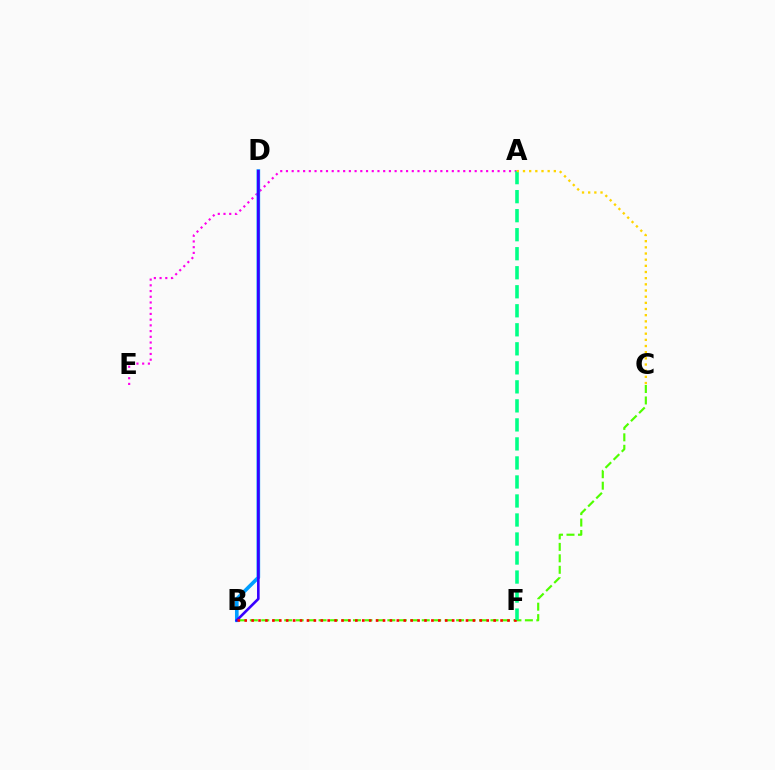{('A', 'E'): [{'color': '#ff00ed', 'line_style': 'dotted', 'thickness': 1.55}], ('B', 'D'): [{'color': '#009eff', 'line_style': 'solid', 'thickness': 2.62}, {'color': '#3700ff', 'line_style': 'solid', 'thickness': 1.89}], ('B', 'C'): [{'color': '#4fff00', 'line_style': 'dashed', 'thickness': 1.56}], ('B', 'F'): [{'color': '#ff0000', 'line_style': 'dotted', 'thickness': 1.88}], ('A', 'F'): [{'color': '#00ff86', 'line_style': 'dashed', 'thickness': 2.58}], ('A', 'C'): [{'color': '#ffd500', 'line_style': 'dotted', 'thickness': 1.68}]}